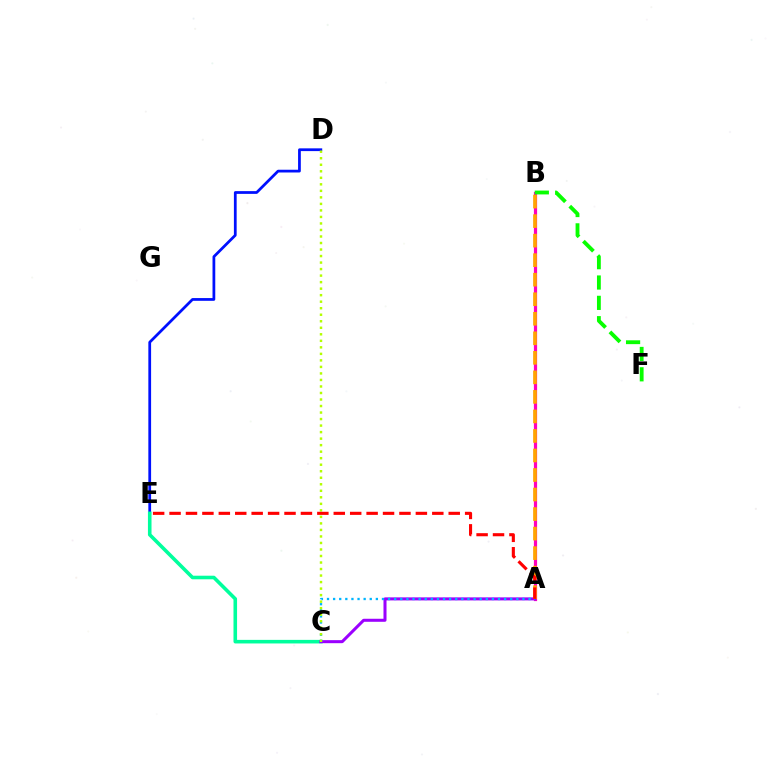{('A', 'B'): [{'color': '#ff00bd', 'line_style': 'solid', 'thickness': 2.31}, {'color': '#ffa500', 'line_style': 'dashed', 'thickness': 2.65}], ('D', 'E'): [{'color': '#0010ff', 'line_style': 'solid', 'thickness': 1.98}], ('C', 'E'): [{'color': '#00ff9d', 'line_style': 'solid', 'thickness': 2.58}], ('A', 'C'): [{'color': '#9b00ff', 'line_style': 'solid', 'thickness': 2.18}, {'color': '#00b5ff', 'line_style': 'dotted', 'thickness': 1.66}], ('B', 'F'): [{'color': '#08ff00', 'line_style': 'dashed', 'thickness': 2.76}], ('C', 'D'): [{'color': '#b3ff00', 'line_style': 'dotted', 'thickness': 1.77}], ('A', 'E'): [{'color': '#ff0000', 'line_style': 'dashed', 'thickness': 2.23}]}